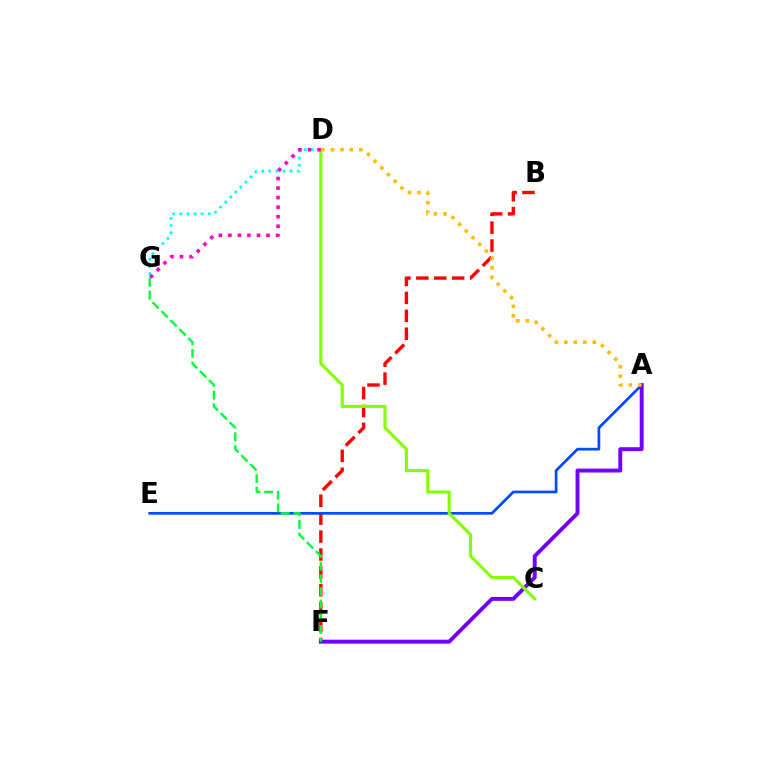{('B', 'F'): [{'color': '#ff0000', 'line_style': 'dashed', 'thickness': 2.43}], ('A', 'E'): [{'color': '#004bff', 'line_style': 'solid', 'thickness': 1.96}], ('A', 'F'): [{'color': '#7200ff', 'line_style': 'solid', 'thickness': 2.82}], ('D', 'G'): [{'color': '#00fff6', 'line_style': 'dotted', 'thickness': 1.93}, {'color': '#ff00cf', 'line_style': 'dotted', 'thickness': 2.59}], ('F', 'G'): [{'color': '#00ff39', 'line_style': 'dashed', 'thickness': 1.72}], ('C', 'D'): [{'color': '#84ff00', 'line_style': 'solid', 'thickness': 2.22}], ('A', 'D'): [{'color': '#ffbd00', 'line_style': 'dotted', 'thickness': 2.58}]}